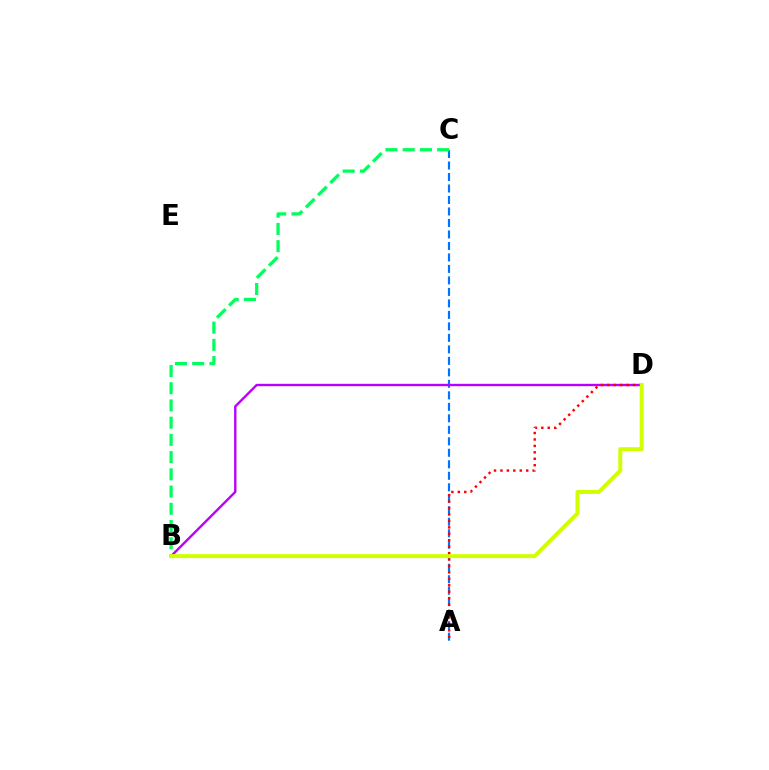{('A', 'C'): [{'color': '#0074ff', 'line_style': 'dashed', 'thickness': 1.56}], ('B', 'D'): [{'color': '#b900ff', 'line_style': 'solid', 'thickness': 1.71}, {'color': '#d1ff00', 'line_style': 'solid', 'thickness': 2.85}], ('B', 'C'): [{'color': '#00ff5c', 'line_style': 'dashed', 'thickness': 2.34}], ('A', 'D'): [{'color': '#ff0000', 'line_style': 'dotted', 'thickness': 1.75}]}